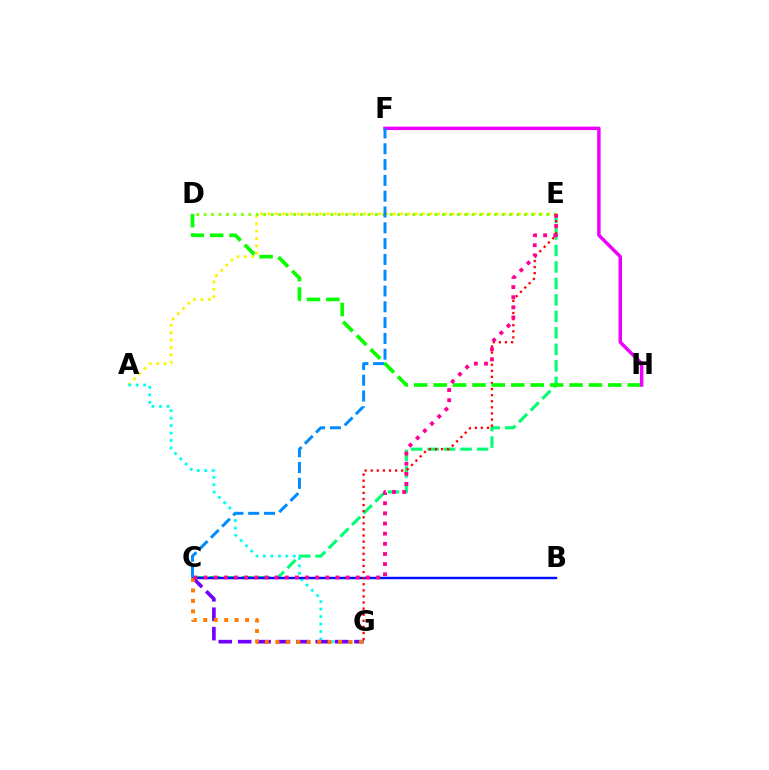{('C', 'E'): [{'color': '#00ff74', 'line_style': 'dashed', 'thickness': 2.24}, {'color': '#ff0094', 'line_style': 'dotted', 'thickness': 2.76}], ('A', 'E'): [{'color': '#fcf500', 'line_style': 'dotted', 'thickness': 2.0}], ('A', 'G'): [{'color': '#00fff6', 'line_style': 'dotted', 'thickness': 2.02}], ('D', 'E'): [{'color': '#84ff00', 'line_style': 'dotted', 'thickness': 2.02}], ('B', 'C'): [{'color': '#0010ff', 'line_style': 'solid', 'thickness': 1.75}], ('C', 'G'): [{'color': '#7200ff', 'line_style': 'dashed', 'thickness': 2.64}, {'color': '#ff7c00', 'line_style': 'dotted', 'thickness': 2.84}], ('E', 'G'): [{'color': '#ff0000', 'line_style': 'dotted', 'thickness': 1.65}], ('D', 'H'): [{'color': '#08ff00', 'line_style': 'dashed', 'thickness': 2.64}], ('F', 'H'): [{'color': '#ee00ff', 'line_style': 'solid', 'thickness': 2.49}], ('C', 'F'): [{'color': '#008cff', 'line_style': 'dashed', 'thickness': 2.15}]}